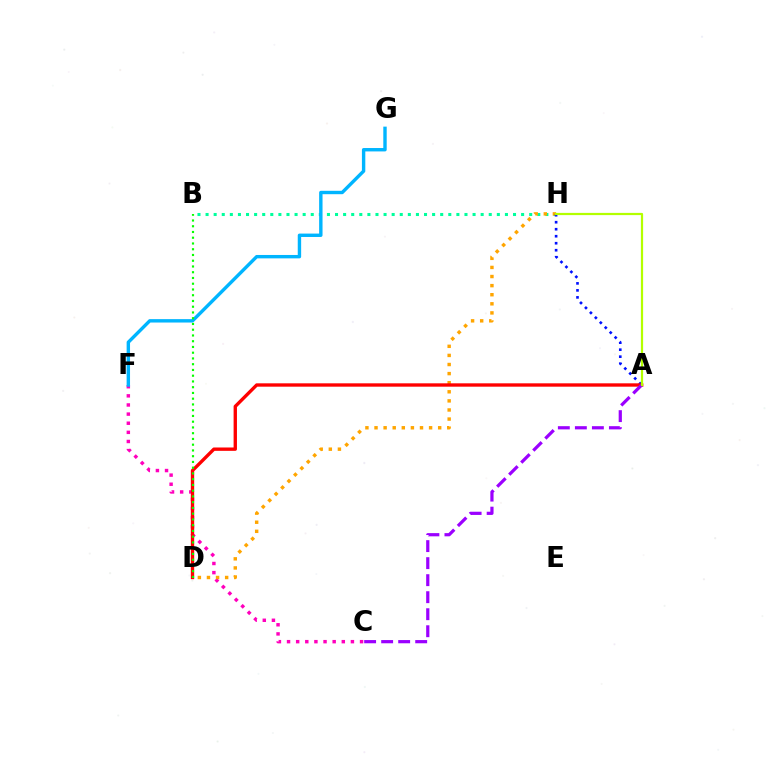{('B', 'H'): [{'color': '#00ff9d', 'line_style': 'dotted', 'thickness': 2.2}], ('C', 'F'): [{'color': '#ff00bd', 'line_style': 'dotted', 'thickness': 2.48}], ('F', 'G'): [{'color': '#00b5ff', 'line_style': 'solid', 'thickness': 2.45}], ('D', 'H'): [{'color': '#ffa500', 'line_style': 'dotted', 'thickness': 2.47}], ('A', 'H'): [{'color': '#0010ff', 'line_style': 'dotted', 'thickness': 1.9}, {'color': '#b3ff00', 'line_style': 'solid', 'thickness': 1.6}], ('A', 'D'): [{'color': '#ff0000', 'line_style': 'solid', 'thickness': 2.42}], ('A', 'C'): [{'color': '#9b00ff', 'line_style': 'dashed', 'thickness': 2.31}], ('B', 'D'): [{'color': '#08ff00', 'line_style': 'dotted', 'thickness': 1.56}]}